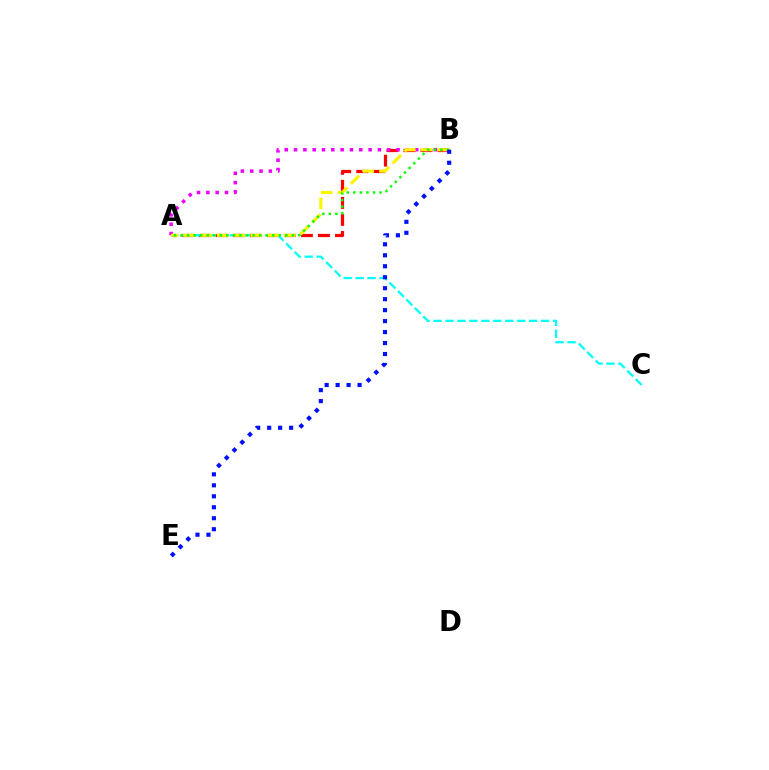{('A', 'B'): [{'color': '#ff0000', 'line_style': 'dashed', 'thickness': 2.32}, {'color': '#ee00ff', 'line_style': 'dotted', 'thickness': 2.53}, {'color': '#fcf500', 'line_style': 'dashed', 'thickness': 2.28}, {'color': '#08ff00', 'line_style': 'dotted', 'thickness': 1.78}], ('A', 'C'): [{'color': '#00fff6', 'line_style': 'dashed', 'thickness': 1.62}], ('B', 'E'): [{'color': '#0010ff', 'line_style': 'dotted', 'thickness': 2.98}]}